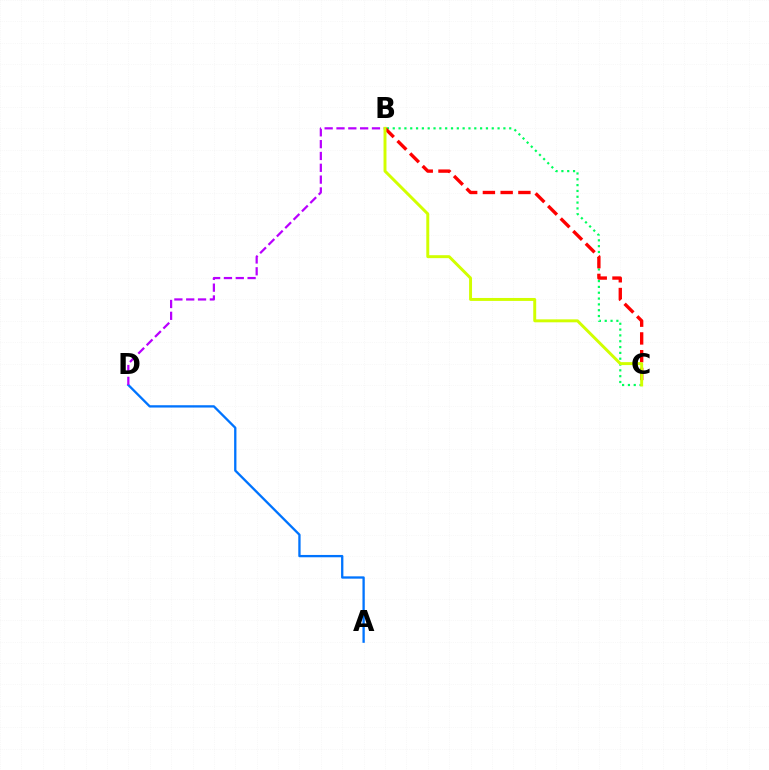{('A', 'D'): [{'color': '#0074ff', 'line_style': 'solid', 'thickness': 1.67}], ('B', 'C'): [{'color': '#00ff5c', 'line_style': 'dotted', 'thickness': 1.58}, {'color': '#ff0000', 'line_style': 'dashed', 'thickness': 2.41}, {'color': '#d1ff00', 'line_style': 'solid', 'thickness': 2.12}], ('B', 'D'): [{'color': '#b900ff', 'line_style': 'dashed', 'thickness': 1.61}]}